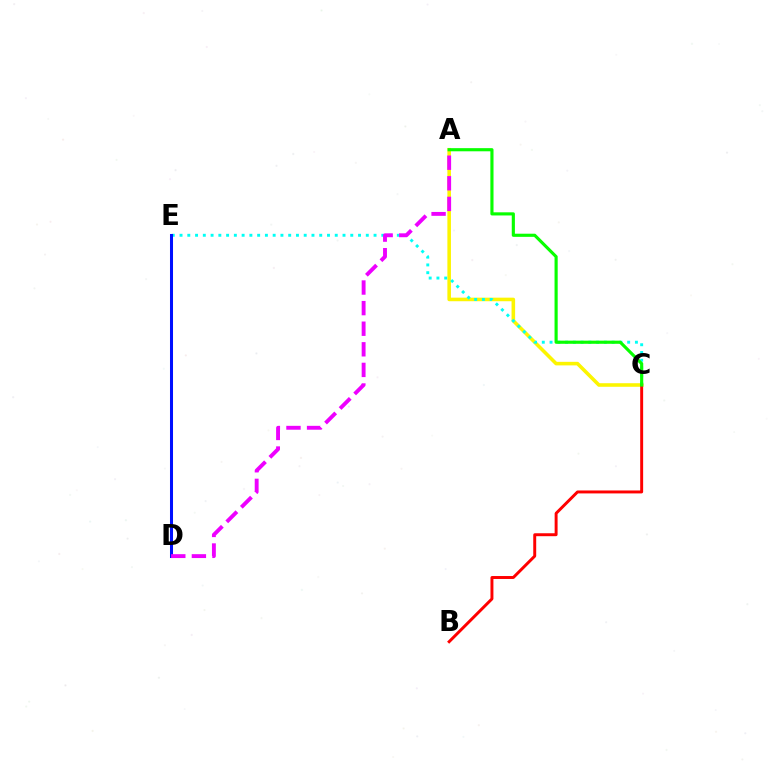{('A', 'C'): [{'color': '#fcf500', 'line_style': 'solid', 'thickness': 2.57}, {'color': '#08ff00', 'line_style': 'solid', 'thickness': 2.26}], ('C', 'E'): [{'color': '#00fff6', 'line_style': 'dotted', 'thickness': 2.11}], ('D', 'E'): [{'color': '#0010ff', 'line_style': 'solid', 'thickness': 2.18}], ('B', 'C'): [{'color': '#ff0000', 'line_style': 'solid', 'thickness': 2.12}], ('A', 'D'): [{'color': '#ee00ff', 'line_style': 'dashed', 'thickness': 2.8}]}